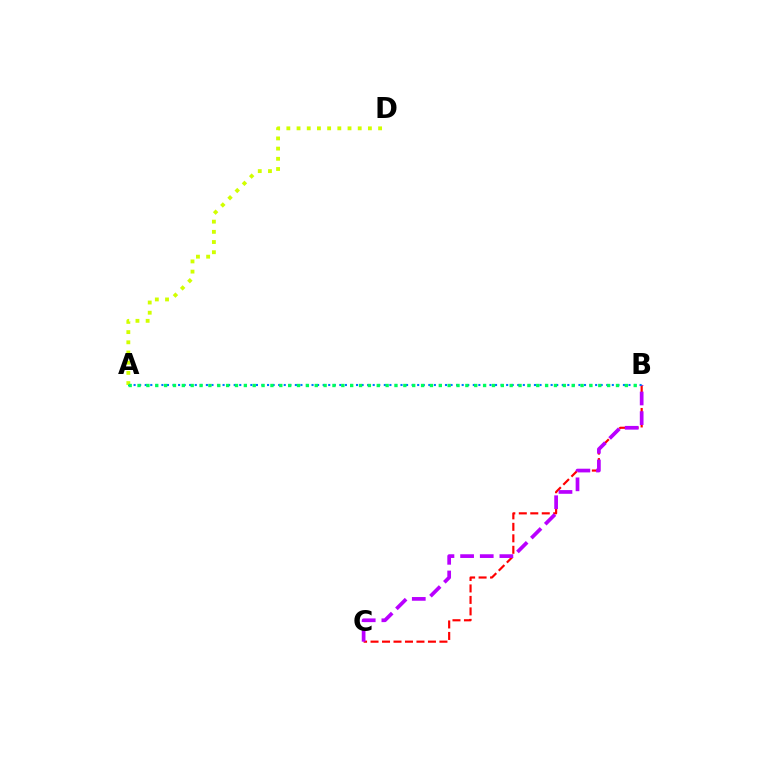{('B', 'C'): [{'color': '#ff0000', 'line_style': 'dashed', 'thickness': 1.56}, {'color': '#b900ff', 'line_style': 'dashed', 'thickness': 2.67}], ('A', 'B'): [{'color': '#0074ff', 'line_style': 'dotted', 'thickness': 1.51}, {'color': '#00ff5c', 'line_style': 'dotted', 'thickness': 2.41}], ('A', 'D'): [{'color': '#d1ff00', 'line_style': 'dotted', 'thickness': 2.77}]}